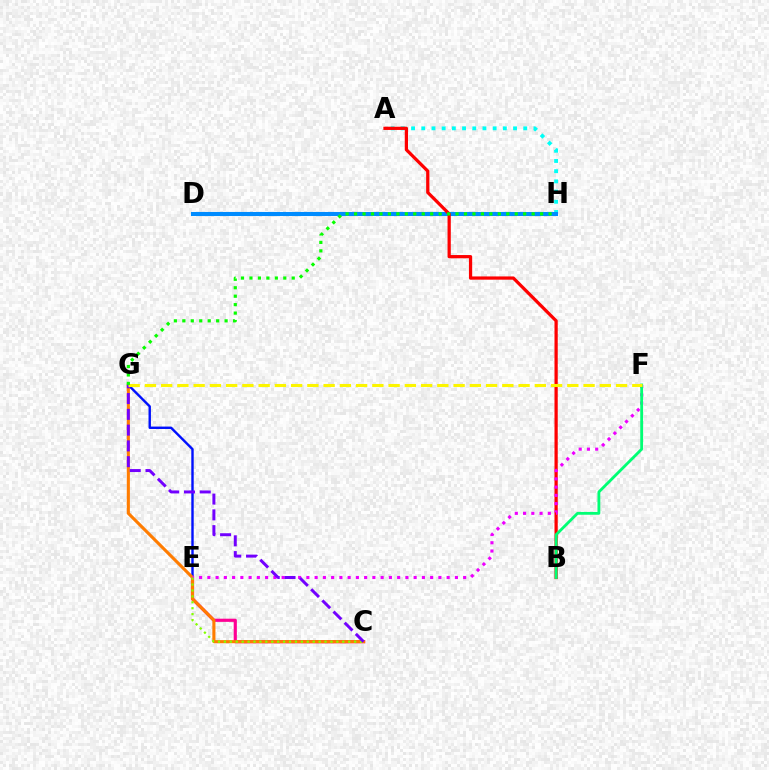{('E', 'G'): [{'color': '#0010ff', 'line_style': 'solid', 'thickness': 1.73}], ('C', 'E'): [{'color': '#ff0094', 'line_style': 'solid', 'thickness': 2.28}, {'color': '#84ff00', 'line_style': 'dotted', 'thickness': 1.61}], ('C', 'G'): [{'color': '#ff7c00', 'line_style': 'solid', 'thickness': 2.23}, {'color': '#7200ff', 'line_style': 'dashed', 'thickness': 2.14}], ('A', 'H'): [{'color': '#00fff6', 'line_style': 'dotted', 'thickness': 2.77}], ('D', 'H'): [{'color': '#008cff', 'line_style': 'solid', 'thickness': 2.93}], ('A', 'B'): [{'color': '#ff0000', 'line_style': 'solid', 'thickness': 2.33}], ('E', 'F'): [{'color': '#ee00ff', 'line_style': 'dotted', 'thickness': 2.24}], ('B', 'F'): [{'color': '#00ff74', 'line_style': 'solid', 'thickness': 2.03}], ('F', 'G'): [{'color': '#fcf500', 'line_style': 'dashed', 'thickness': 2.21}], ('G', 'H'): [{'color': '#08ff00', 'line_style': 'dotted', 'thickness': 2.3}]}